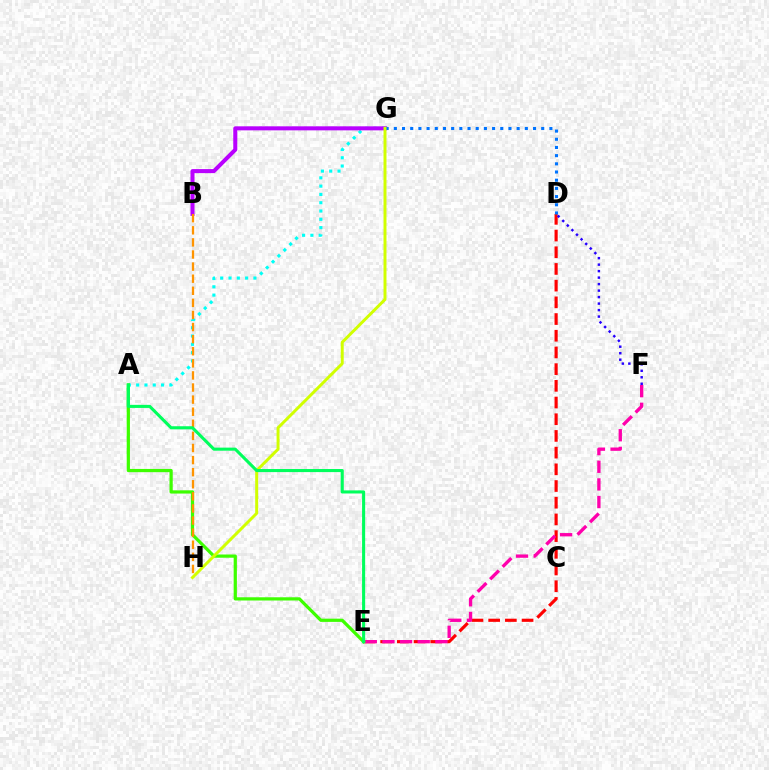{('D', 'E'): [{'color': '#ff0000', 'line_style': 'dashed', 'thickness': 2.27}], ('E', 'F'): [{'color': '#ff00ac', 'line_style': 'dashed', 'thickness': 2.4}], ('A', 'G'): [{'color': '#00fff6', 'line_style': 'dotted', 'thickness': 2.25}], ('B', 'G'): [{'color': '#b900ff', 'line_style': 'solid', 'thickness': 2.9}], ('A', 'E'): [{'color': '#3dff00', 'line_style': 'solid', 'thickness': 2.32}, {'color': '#00ff5c', 'line_style': 'solid', 'thickness': 2.22}], ('D', 'G'): [{'color': '#0074ff', 'line_style': 'dotted', 'thickness': 2.22}], ('B', 'H'): [{'color': '#ff9400', 'line_style': 'dashed', 'thickness': 1.64}], ('G', 'H'): [{'color': '#d1ff00', 'line_style': 'solid', 'thickness': 2.13}], ('D', 'F'): [{'color': '#2500ff', 'line_style': 'dotted', 'thickness': 1.76}]}